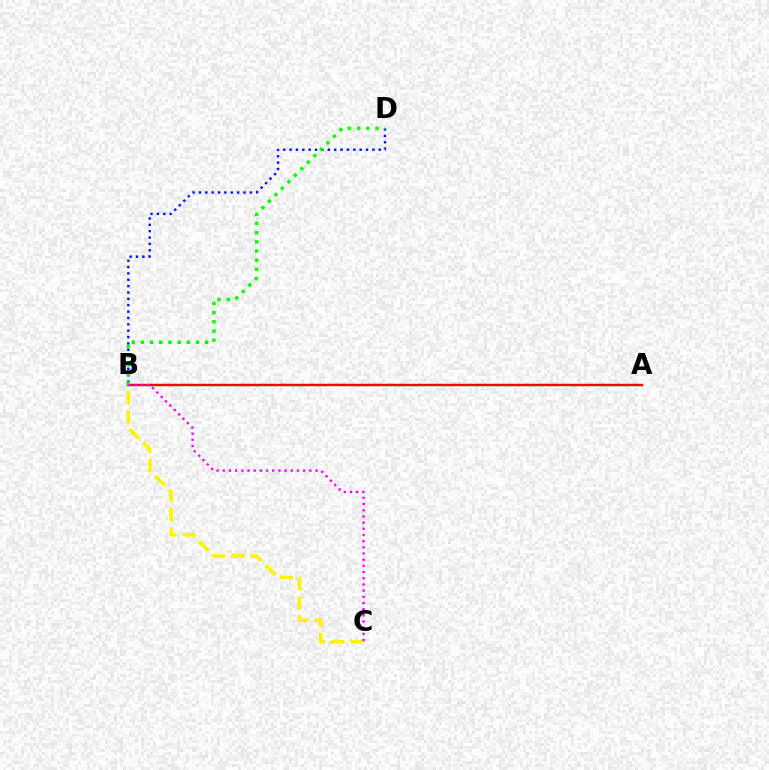{('B', 'D'): [{'color': '#0010ff', 'line_style': 'dotted', 'thickness': 1.73}, {'color': '#08ff00', 'line_style': 'dotted', 'thickness': 2.5}], ('A', 'B'): [{'color': '#00fff6', 'line_style': 'solid', 'thickness': 1.61}, {'color': '#ff0000', 'line_style': 'solid', 'thickness': 1.72}], ('B', 'C'): [{'color': '#fcf500', 'line_style': 'dashed', 'thickness': 2.61}, {'color': '#ee00ff', 'line_style': 'dotted', 'thickness': 1.68}]}